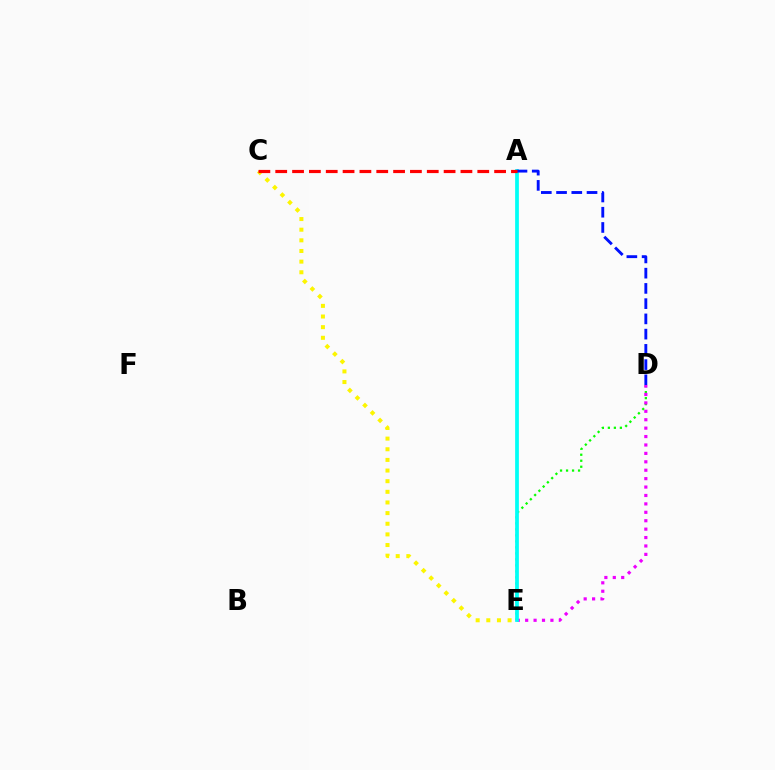{('D', 'E'): [{'color': '#08ff00', 'line_style': 'dotted', 'thickness': 1.63}, {'color': '#ee00ff', 'line_style': 'dotted', 'thickness': 2.29}], ('A', 'E'): [{'color': '#00fff6', 'line_style': 'solid', 'thickness': 2.69}], ('A', 'D'): [{'color': '#0010ff', 'line_style': 'dashed', 'thickness': 2.07}], ('C', 'E'): [{'color': '#fcf500', 'line_style': 'dotted', 'thickness': 2.89}], ('A', 'C'): [{'color': '#ff0000', 'line_style': 'dashed', 'thickness': 2.29}]}